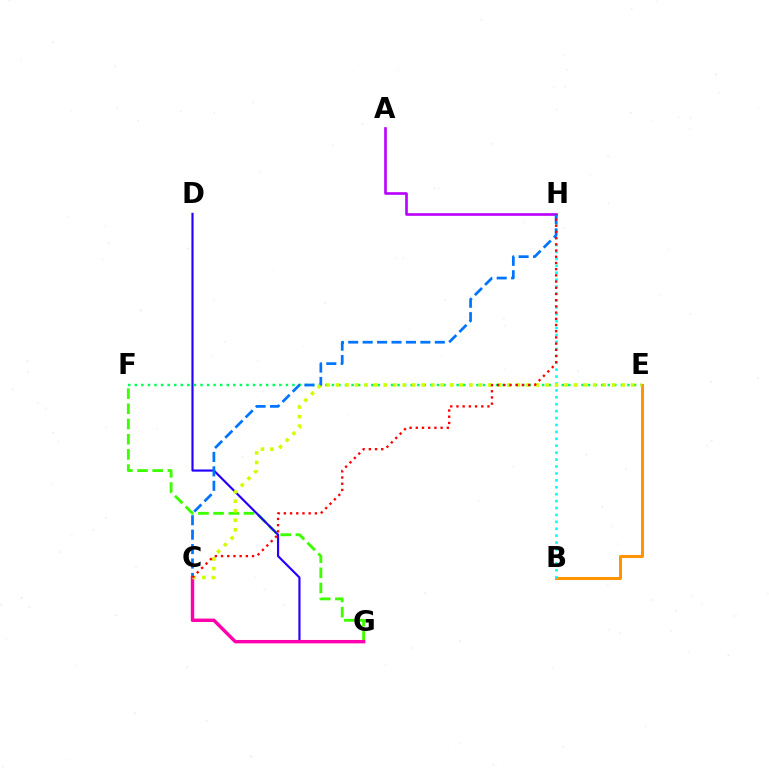{('F', 'G'): [{'color': '#3dff00', 'line_style': 'dashed', 'thickness': 2.06}], ('A', 'H'): [{'color': '#b900ff', 'line_style': 'solid', 'thickness': 1.89}], ('D', 'G'): [{'color': '#2500ff', 'line_style': 'solid', 'thickness': 1.56}], ('C', 'G'): [{'color': '#ff00ac', 'line_style': 'solid', 'thickness': 2.45}], ('E', 'F'): [{'color': '#00ff5c', 'line_style': 'dotted', 'thickness': 1.78}], ('B', 'E'): [{'color': '#ff9400', 'line_style': 'solid', 'thickness': 2.19}], ('B', 'H'): [{'color': '#00fff6', 'line_style': 'dotted', 'thickness': 1.88}], ('C', 'H'): [{'color': '#0074ff', 'line_style': 'dashed', 'thickness': 1.96}, {'color': '#ff0000', 'line_style': 'dotted', 'thickness': 1.69}], ('C', 'E'): [{'color': '#d1ff00', 'line_style': 'dotted', 'thickness': 2.59}]}